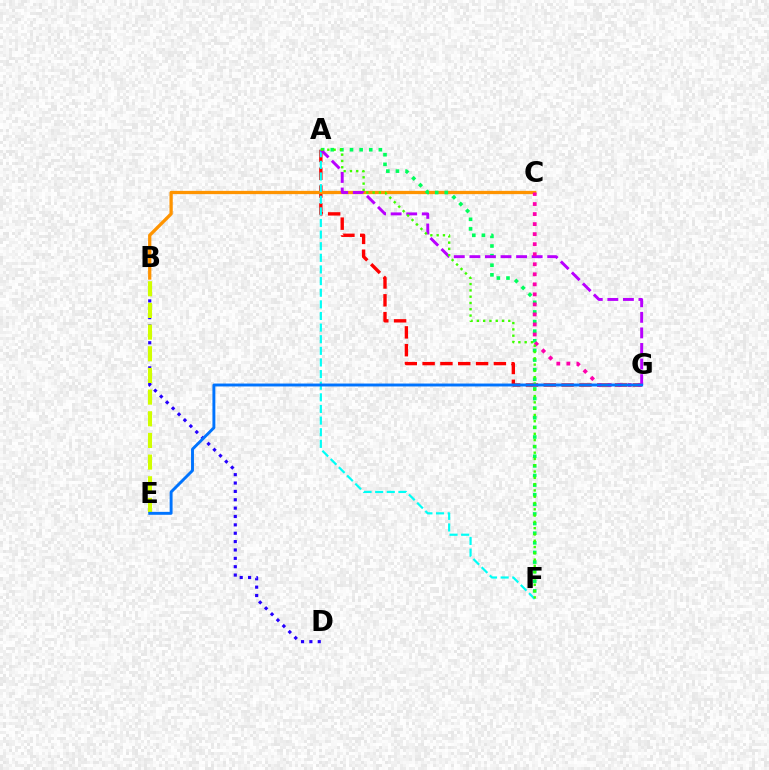{('A', 'G'): [{'color': '#ff0000', 'line_style': 'dashed', 'thickness': 2.42}, {'color': '#b900ff', 'line_style': 'dashed', 'thickness': 2.12}], ('B', 'C'): [{'color': '#ff9400', 'line_style': 'solid', 'thickness': 2.36}], ('B', 'D'): [{'color': '#2500ff', 'line_style': 'dotted', 'thickness': 2.27}], ('A', 'F'): [{'color': '#00ff5c', 'line_style': 'dotted', 'thickness': 2.61}, {'color': '#00fff6', 'line_style': 'dashed', 'thickness': 1.58}, {'color': '#3dff00', 'line_style': 'dotted', 'thickness': 1.71}], ('C', 'G'): [{'color': '#ff00ac', 'line_style': 'dotted', 'thickness': 2.73}], ('B', 'E'): [{'color': '#d1ff00', 'line_style': 'dashed', 'thickness': 2.94}], ('E', 'G'): [{'color': '#0074ff', 'line_style': 'solid', 'thickness': 2.1}]}